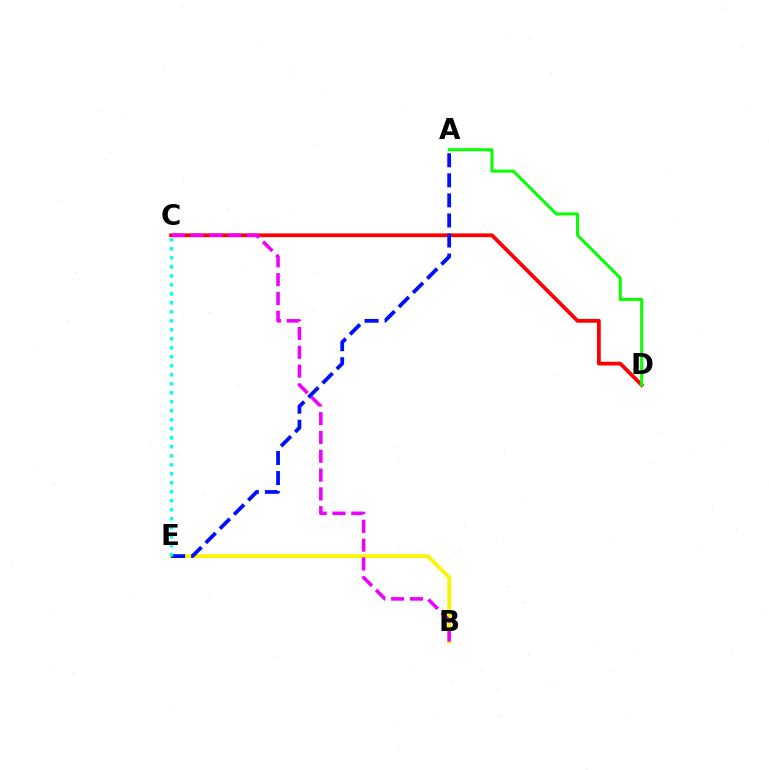{('C', 'D'): [{'color': '#ff0000', 'line_style': 'solid', 'thickness': 2.71}], ('B', 'E'): [{'color': '#fcf500', 'line_style': 'solid', 'thickness': 2.73}], ('B', 'C'): [{'color': '#ee00ff', 'line_style': 'dashed', 'thickness': 2.55}], ('A', 'D'): [{'color': '#08ff00', 'line_style': 'solid', 'thickness': 2.17}], ('A', 'E'): [{'color': '#0010ff', 'line_style': 'dashed', 'thickness': 2.73}], ('C', 'E'): [{'color': '#00fff6', 'line_style': 'dotted', 'thickness': 2.44}]}